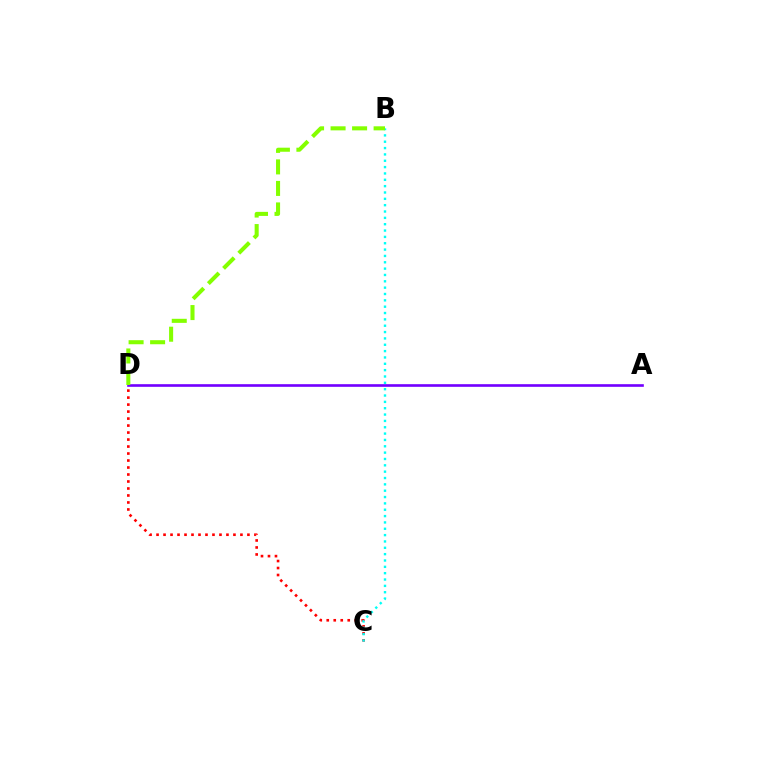{('C', 'D'): [{'color': '#ff0000', 'line_style': 'dotted', 'thickness': 1.9}], ('B', 'C'): [{'color': '#00fff6', 'line_style': 'dotted', 'thickness': 1.72}], ('A', 'D'): [{'color': '#7200ff', 'line_style': 'solid', 'thickness': 1.9}], ('B', 'D'): [{'color': '#84ff00', 'line_style': 'dashed', 'thickness': 2.92}]}